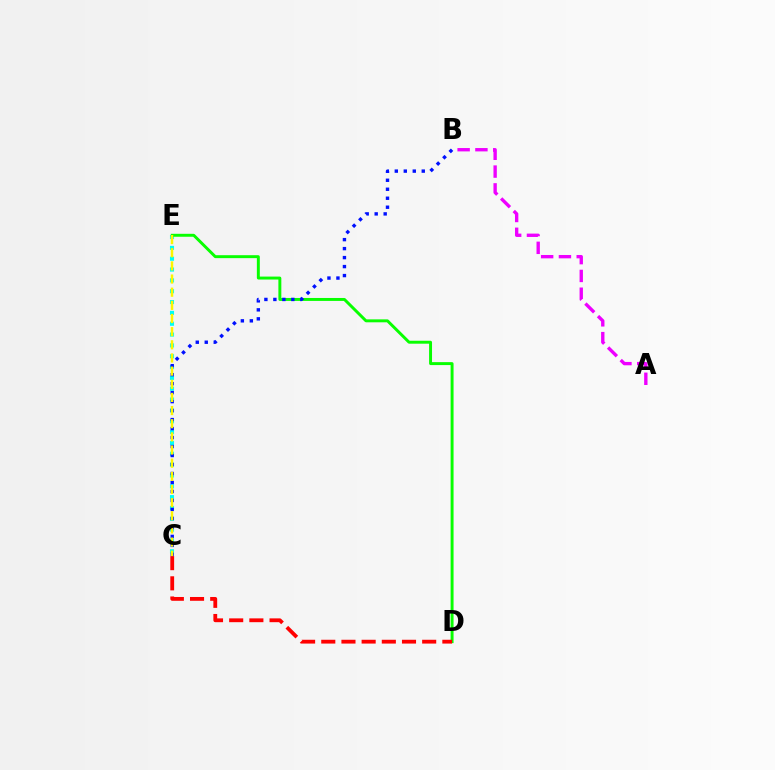{('C', 'E'): [{'color': '#00fff6', 'line_style': 'dotted', 'thickness': 2.94}, {'color': '#fcf500', 'line_style': 'dashed', 'thickness': 1.79}], ('D', 'E'): [{'color': '#08ff00', 'line_style': 'solid', 'thickness': 2.12}], ('C', 'D'): [{'color': '#ff0000', 'line_style': 'dashed', 'thickness': 2.74}], ('B', 'C'): [{'color': '#0010ff', 'line_style': 'dotted', 'thickness': 2.44}], ('A', 'B'): [{'color': '#ee00ff', 'line_style': 'dashed', 'thickness': 2.42}]}